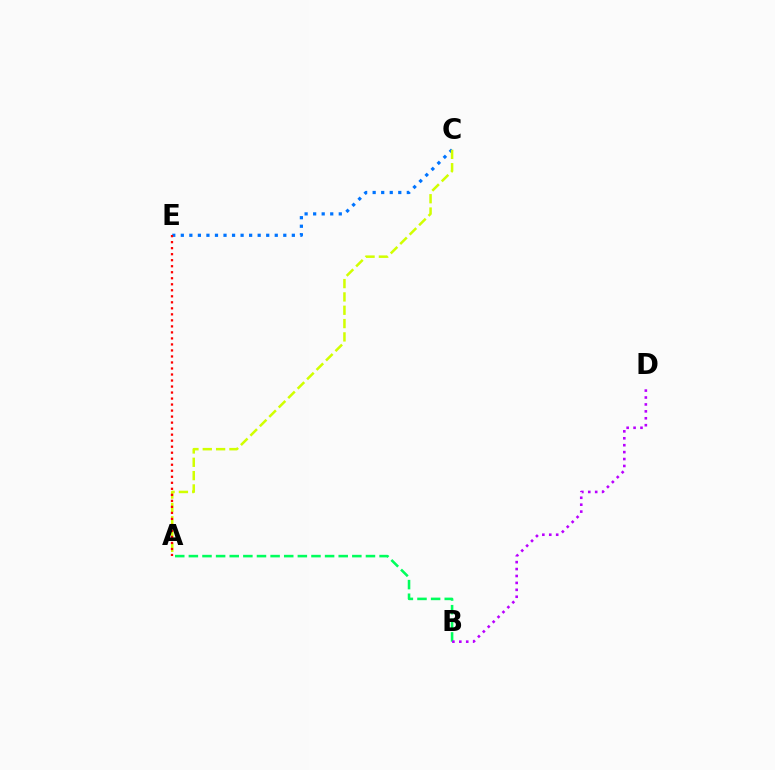{('C', 'E'): [{'color': '#0074ff', 'line_style': 'dotted', 'thickness': 2.32}], ('A', 'C'): [{'color': '#d1ff00', 'line_style': 'dashed', 'thickness': 1.81}], ('A', 'B'): [{'color': '#00ff5c', 'line_style': 'dashed', 'thickness': 1.85}], ('B', 'D'): [{'color': '#b900ff', 'line_style': 'dotted', 'thickness': 1.88}], ('A', 'E'): [{'color': '#ff0000', 'line_style': 'dotted', 'thickness': 1.63}]}